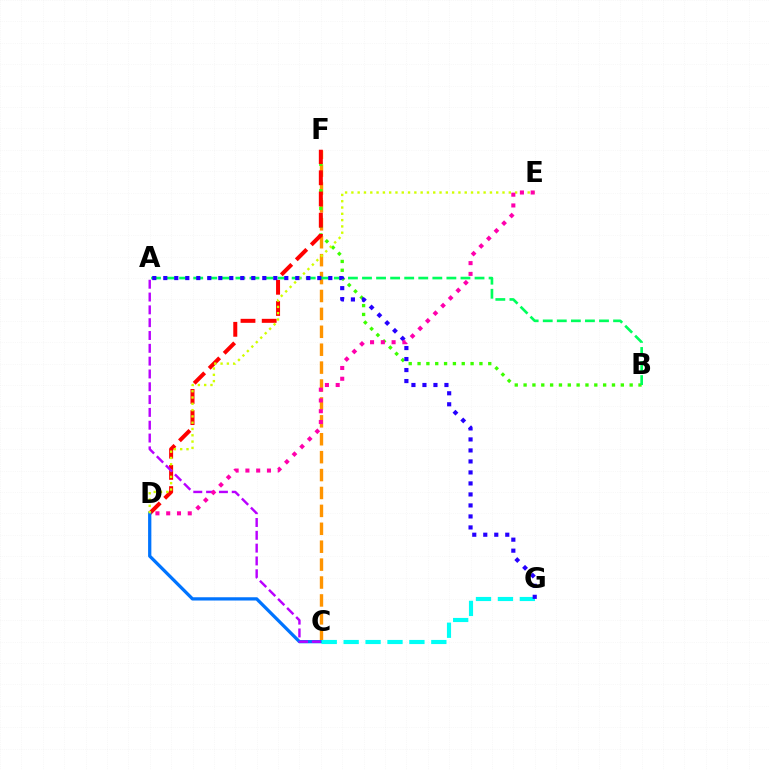{('C', 'F'): [{'color': '#ff9400', 'line_style': 'dashed', 'thickness': 2.43}], ('B', 'F'): [{'color': '#3dff00', 'line_style': 'dotted', 'thickness': 2.4}], ('D', 'F'): [{'color': '#ff0000', 'line_style': 'dashed', 'thickness': 2.88}], ('C', 'D'): [{'color': '#0074ff', 'line_style': 'solid', 'thickness': 2.35}], ('C', 'G'): [{'color': '#00fff6', 'line_style': 'dashed', 'thickness': 2.98}], ('A', 'B'): [{'color': '#00ff5c', 'line_style': 'dashed', 'thickness': 1.91}], ('D', 'E'): [{'color': '#d1ff00', 'line_style': 'dotted', 'thickness': 1.71}, {'color': '#ff00ac', 'line_style': 'dotted', 'thickness': 2.93}], ('A', 'G'): [{'color': '#2500ff', 'line_style': 'dotted', 'thickness': 2.99}], ('A', 'C'): [{'color': '#b900ff', 'line_style': 'dashed', 'thickness': 1.74}]}